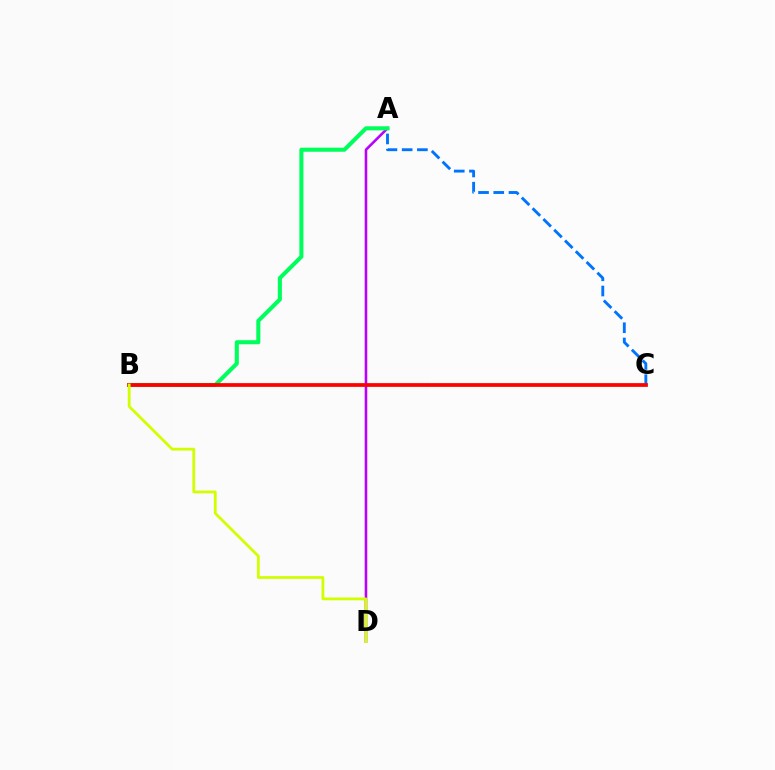{('A', 'C'): [{'color': '#0074ff', 'line_style': 'dashed', 'thickness': 2.07}], ('A', 'D'): [{'color': '#b900ff', 'line_style': 'solid', 'thickness': 1.86}], ('A', 'B'): [{'color': '#00ff5c', 'line_style': 'solid', 'thickness': 2.93}], ('B', 'C'): [{'color': '#ff0000', 'line_style': 'solid', 'thickness': 2.7}], ('B', 'D'): [{'color': '#d1ff00', 'line_style': 'solid', 'thickness': 2.0}]}